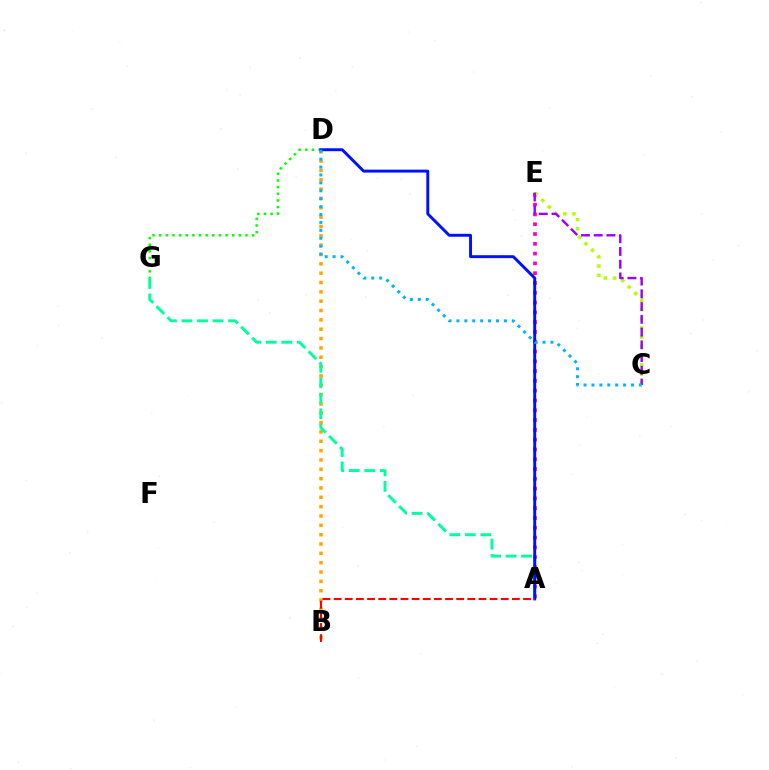{('A', 'E'): [{'color': '#ff00bd', 'line_style': 'dotted', 'thickness': 2.66}], ('B', 'D'): [{'color': '#ffa500', 'line_style': 'dotted', 'thickness': 2.54}], ('C', 'E'): [{'color': '#b3ff00', 'line_style': 'dotted', 'thickness': 2.5}, {'color': '#9b00ff', 'line_style': 'dashed', 'thickness': 1.73}], ('A', 'G'): [{'color': '#00ff9d', 'line_style': 'dashed', 'thickness': 2.11}], ('D', 'G'): [{'color': '#08ff00', 'line_style': 'dotted', 'thickness': 1.8}], ('A', 'D'): [{'color': '#0010ff', 'line_style': 'solid', 'thickness': 2.11}], ('C', 'D'): [{'color': '#00b5ff', 'line_style': 'dotted', 'thickness': 2.15}], ('A', 'B'): [{'color': '#ff0000', 'line_style': 'dashed', 'thickness': 1.51}]}